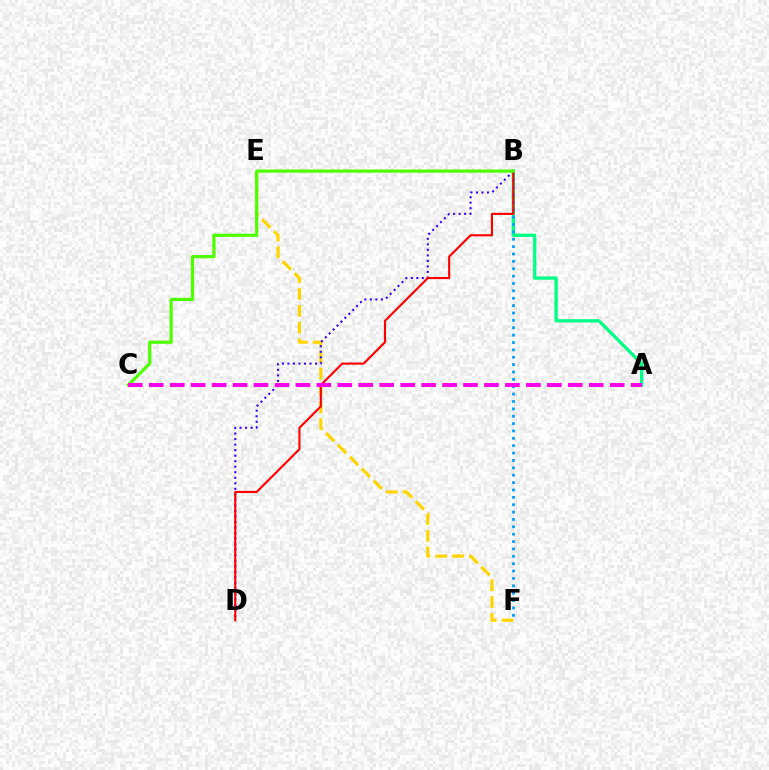{('A', 'B'): [{'color': '#00ff86', 'line_style': 'solid', 'thickness': 2.38}], ('E', 'F'): [{'color': '#ffd500', 'line_style': 'dashed', 'thickness': 2.29}], ('B', 'D'): [{'color': '#3700ff', 'line_style': 'dotted', 'thickness': 1.5}, {'color': '#ff0000', 'line_style': 'solid', 'thickness': 1.53}], ('B', 'F'): [{'color': '#009eff', 'line_style': 'dotted', 'thickness': 2.0}], ('B', 'C'): [{'color': '#4fff00', 'line_style': 'solid', 'thickness': 2.32}], ('A', 'C'): [{'color': '#ff00ed', 'line_style': 'dashed', 'thickness': 2.85}]}